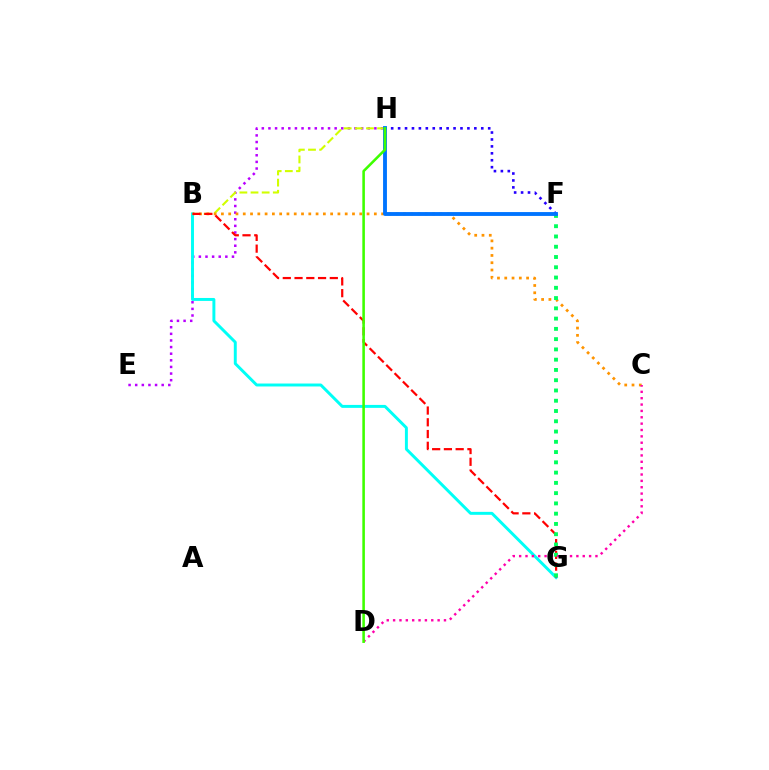{('E', 'H'): [{'color': '#b900ff', 'line_style': 'dotted', 'thickness': 1.8}], ('B', 'H'): [{'color': '#d1ff00', 'line_style': 'dashed', 'thickness': 1.51}], ('B', 'G'): [{'color': '#00fff6', 'line_style': 'solid', 'thickness': 2.12}, {'color': '#ff0000', 'line_style': 'dashed', 'thickness': 1.6}], ('B', 'C'): [{'color': '#ff9400', 'line_style': 'dotted', 'thickness': 1.98}], ('F', 'H'): [{'color': '#2500ff', 'line_style': 'dotted', 'thickness': 1.88}, {'color': '#0074ff', 'line_style': 'solid', 'thickness': 2.78}], ('F', 'G'): [{'color': '#00ff5c', 'line_style': 'dotted', 'thickness': 2.79}], ('C', 'D'): [{'color': '#ff00ac', 'line_style': 'dotted', 'thickness': 1.73}], ('D', 'H'): [{'color': '#3dff00', 'line_style': 'solid', 'thickness': 1.85}]}